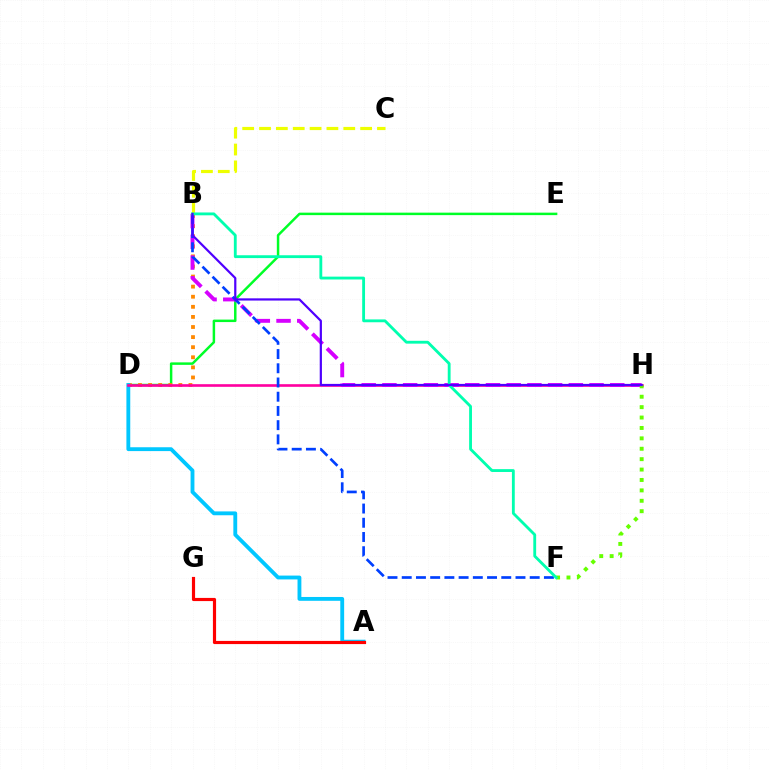{('D', 'E'): [{'color': '#00ff27', 'line_style': 'solid', 'thickness': 1.78}], ('B', 'C'): [{'color': '#eeff00', 'line_style': 'dashed', 'thickness': 2.29}], ('B', 'D'): [{'color': '#ff8800', 'line_style': 'dotted', 'thickness': 2.74}], ('A', 'D'): [{'color': '#00c7ff', 'line_style': 'solid', 'thickness': 2.77}], ('D', 'H'): [{'color': '#ff00a0', 'line_style': 'solid', 'thickness': 1.9}], ('B', 'H'): [{'color': '#d600ff', 'line_style': 'dashed', 'thickness': 2.81}, {'color': '#4f00ff', 'line_style': 'solid', 'thickness': 1.59}], ('F', 'H'): [{'color': '#66ff00', 'line_style': 'dotted', 'thickness': 2.83}], ('B', 'F'): [{'color': '#003fff', 'line_style': 'dashed', 'thickness': 1.93}, {'color': '#00ffaf', 'line_style': 'solid', 'thickness': 2.04}], ('A', 'G'): [{'color': '#ff0000', 'line_style': 'solid', 'thickness': 2.28}]}